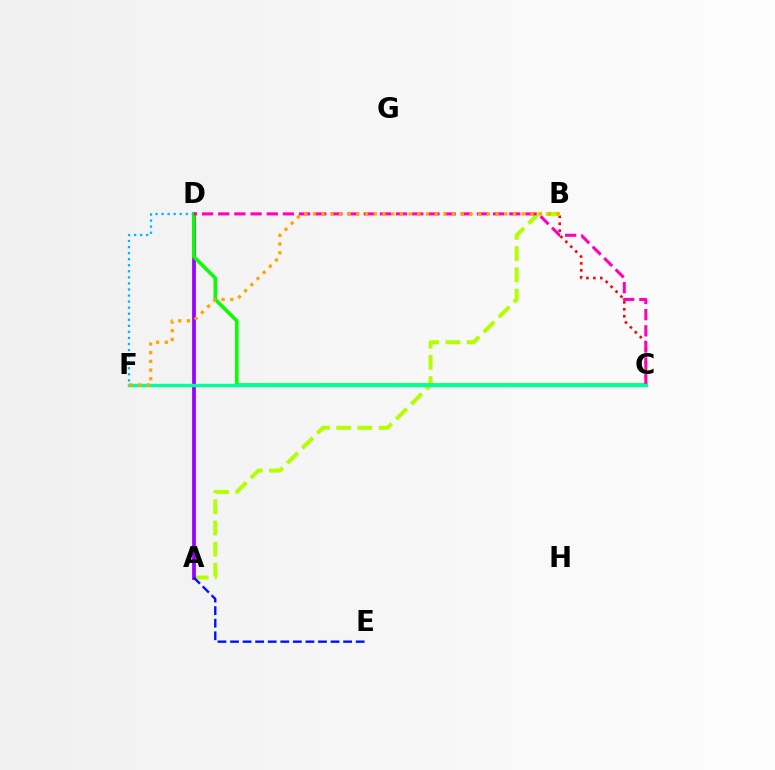{('B', 'C'): [{'color': '#ff0000', 'line_style': 'dotted', 'thickness': 1.89}], ('A', 'B'): [{'color': '#b3ff00', 'line_style': 'dashed', 'thickness': 2.88}], ('A', 'D'): [{'color': '#9b00ff', 'line_style': 'solid', 'thickness': 2.7}], ('D', 'F'): [{'color': '#00b5ff', 'line_style': 'dotted', 'thickness': 1.65}], ('C', 'D'): [{'color': '#08ff00', 'line_style': 'solid', 'thickness': 2.57}, {'color': '#ff00bd', 'line_style': 'dashed', 'thickness': 2.2}], ('A', 'E'): [{'color': '#0010ff', 'line_style': 'dashed', 'thickness': 1.71}], ('C', 'F'): [{'color': '#00ff9d', 'line_style': 'solid', 'thickness': 2.47}], ('B', 'F'): [{'color': '#ffa500', 'line_style': 'dotted', 'thickness': 2.36}]}